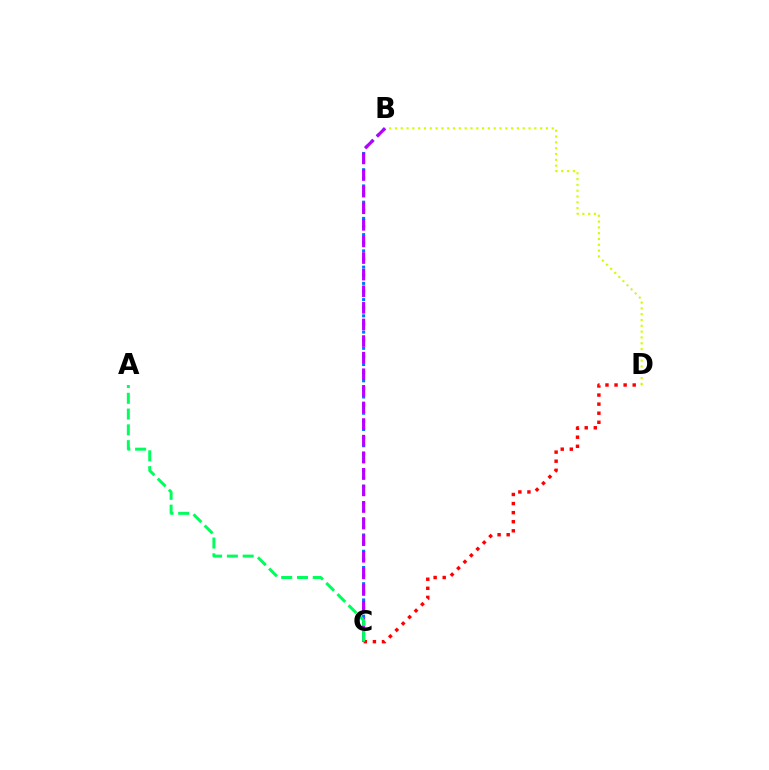{('B', 'D'): [{'color': '#d1ff00', 'line_style': 'dotted', 'thickness': 1.58}], ('B', 'C'): [{'color': '#0074ff', 'line_style': 'dotted', 'thickness': 2.21}, {'color': '#b900ff', 'line_style': 'dashed', 'thickness': 2.25}], ('C', 'D'): [{'color': '#ff0000', 'line_style': 'dotted', 'thickness': 2.47}], ('A', 'C'): [{'color': '#00ff5c', 'line_style': 'dashed', 'thickness': 2.14}]}